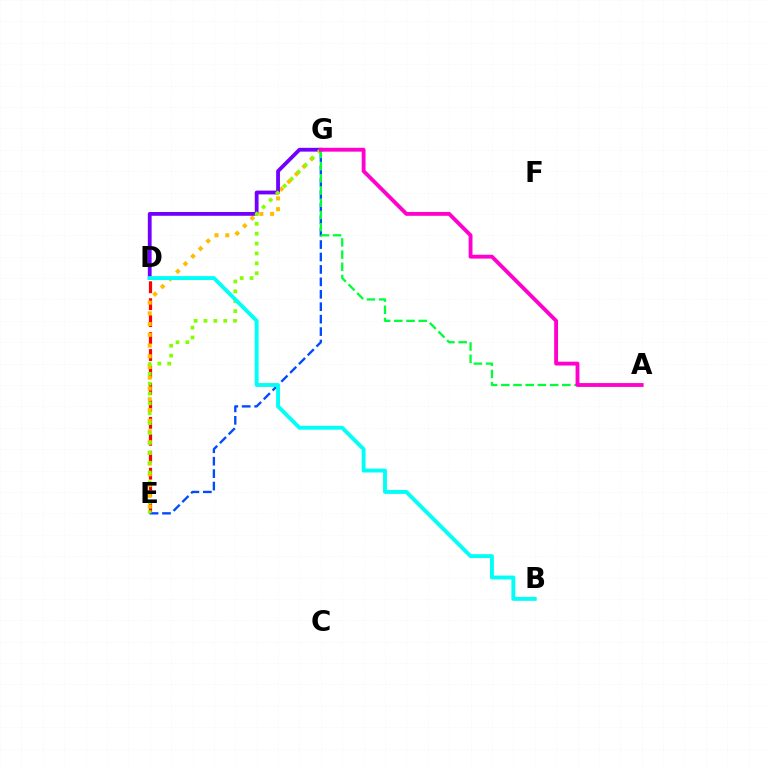{('D', 'E'): [{'color': '#ff0000', 'line_style': 'dashed', 'thickness': 2.3}], ('E', 'G'): [{'color': '#004bff', 'line_style': 'dashed', 'thickness': 1.69}, {'color': '#ffbd00', 'line_style': 'dotted', 'thickness': 2.92}, {'color': '#84ff00', 'line_style': 'dotted', 'thickness': 2.68}], ('D', 'G'): [{'color': '#7200ff', 'line_style': 'solid', 'thickness': 2.73}], ('B', 'D'): [{'color': '#00fff6', 'line_style': 'solid', 'thickness': 2.8}], ('A', 'G'): [{'color': '#00ff39', 'line_style': 'dashed', 'thickness': 1.66}, {'color': '#ff00cf', 'line_style': 'solid', 'thickness': 2.78}]}